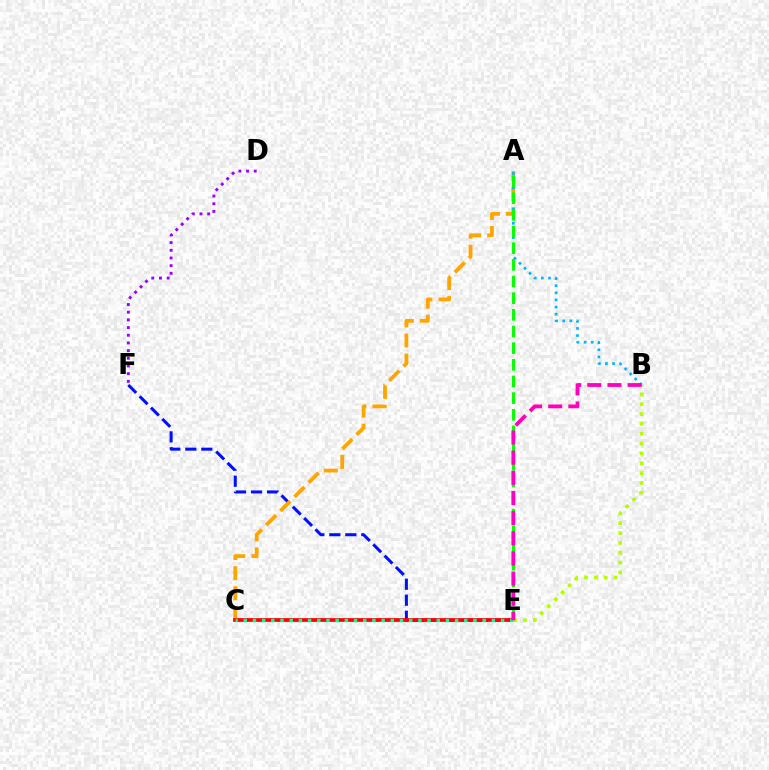{('E', 'F'): [{'color': '#0010ff', 'line_style': 'dashed', 'thickness': 2.17}], ('A', 'C'): [{'color': '#ffa500', 'line_style': 'dashed', 'thickness': 2.73}], ('A', 'B'): [{'color': '#00b5ff', 'line_style': 'dotted', 'thickness': 1.94}], ('A', 'E'): [{'color': '#08ff00', 'line_style': 'dashed', 'thickness': 2.26}], ('C', 'E'): [{'color': '#ff0000', 'line_style': 'solid', 'thickness': 2.69}, {'color': '#00ff9d', 'line_style': 'dotted', 'thickness': 2.5}], ('D', 'F'): [{'color': '#9b00ff', 'line_style': 'dotted', 'thickness': 2.09}], ('B', 'E'): [{'color': '#b3ff00', 'line_style': 'dotted', 'thickness': 2.67}, {'color': '#ff00bd', 'line_style': 'dashed', 'thickness': 2.74}]}